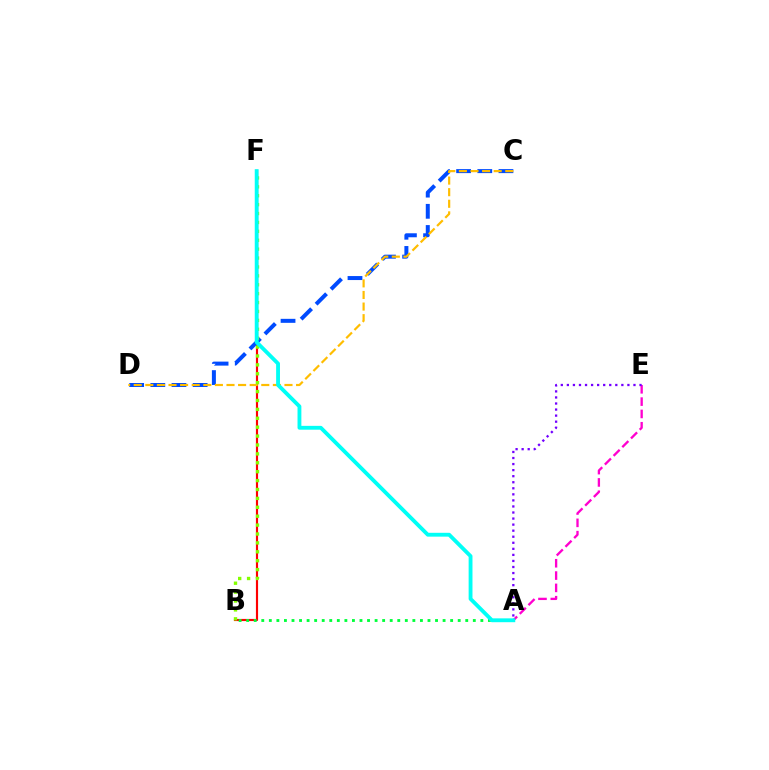{('A', 'E'): [{'color': '#ff00cf', 'line_style': 'dashed', 'thickness': 1.67}, {'color': '#7200ff', 'line_style': 'dotted', 'thickness': 1.64}], ('B', 'F'): [{'color': '#ff0000', 'line_style': 'solid', 'thickness': 1.55}, {'color': '#84ff00', 'line_style': 'dotted', 'thickness': 2.42}], ('A', 'B'): [{'color': '#00ff39', 'line_style': 'dotted', 'thickness': 2.05}], ('C', 'D'): [{'color': '#004bff', 'line_style': 'dashed', 'thickness': 2.88}, {'color': '#ffbd00', 'line_style': 'dashed', 'thickness': 1.58}], ('A', 'F'): [{'color': '#00fff6', 'line_style': 'solid', 'thickness': 2.77}]}